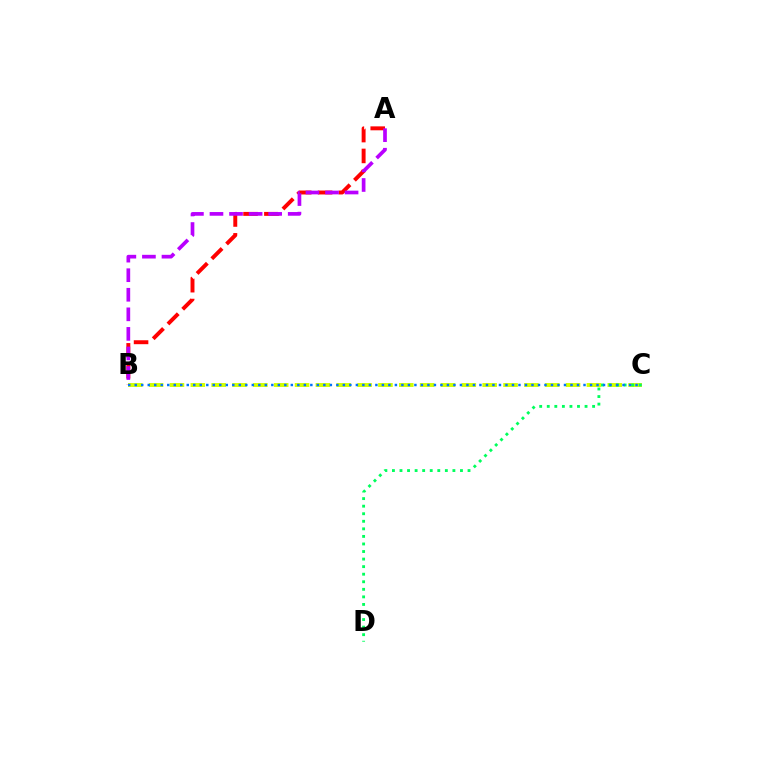{('A', 'B'): [{'color': '#ff0000', 'line_style': 'dashed', 'thickness': 2.83}, {'color': '#b900ff', 'line_style': 'dashed', 'thickness': 2.66}], ('B', 'C'): [{'color': '#d1ff00', 'line_style': 'dashed', 'thickness': 2.83}, {'color': '#0074ff', 'line_style': 'dotted', 'thickness': 1.77}], ('C', 'D'): [{'color': '#00ff5c', 'line_style': 'dotted', 'thickness': 2.05}]}